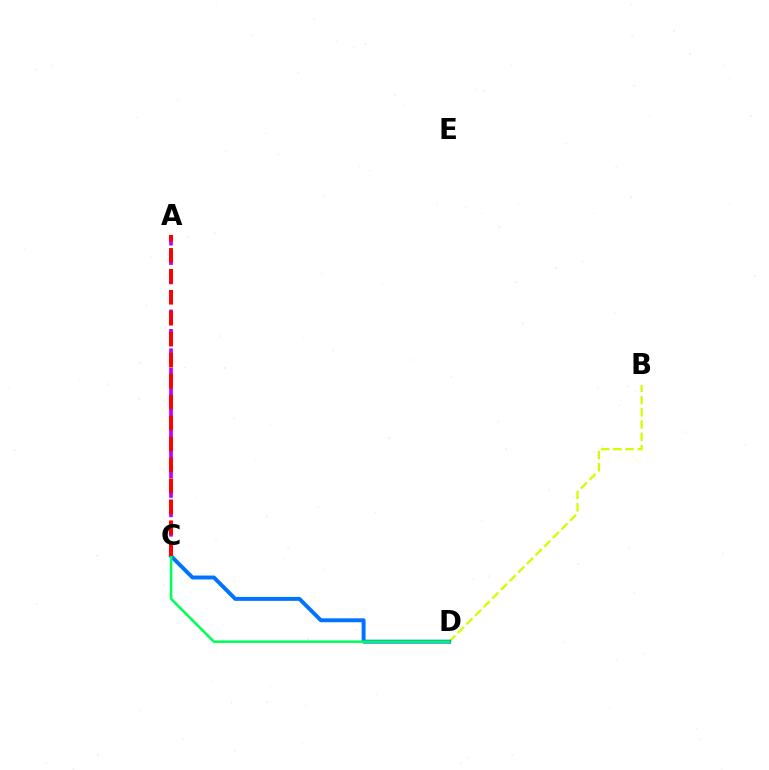{('B', 'D'): [{'color': '#d1ff00', 'line_style': 'dashed', 'thickness': 1.66}], ('A', 'C'): [{'color': '#b900ff', 'line_style': 'dashed', 'thickness': 2.64}, {'color': '#ff0000', 'line_style': 'dashed', 'thickness': 2.85}], ('C', 'D'): [{'color': '#0074ff', 'line_style': 'solid', 'thickness': 2.83}, {'color': '#00ff5c', 'line_style': 'solid', 'thickness': 1.85}]}